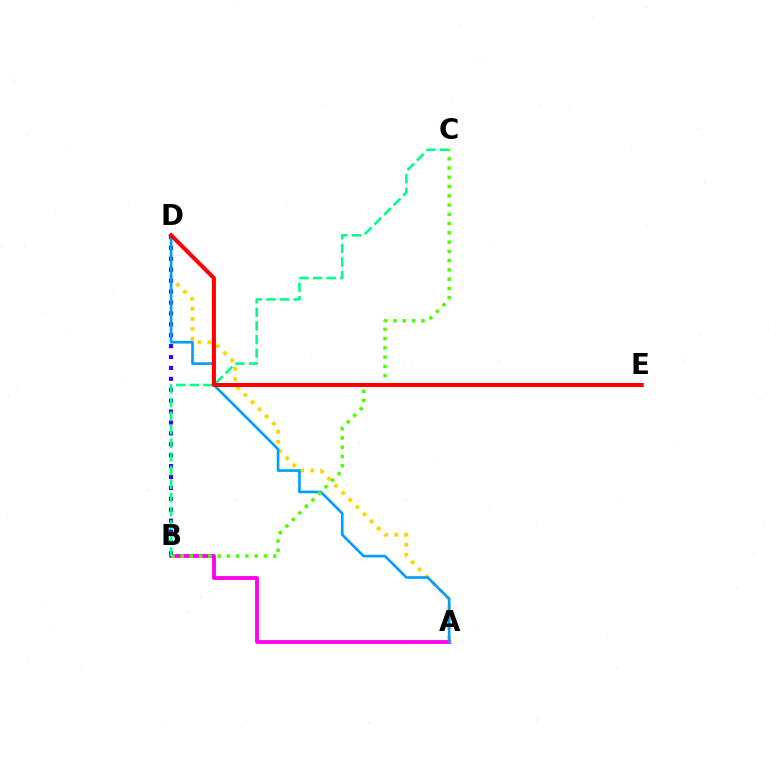{('A', 'D'): [{'color': '#ffd500', 'line_style': 'dotted', 'thickness': 2.73}, {'color': '#009eff', 'line_style': 'solid', 'thickness': 1.91}], ('B', 'D'): [{'color': '#3700ff', 'line_style': 'dotted', 'thickness': 2.96}], ('A', 'B'): [{'color': '#ff00ed', 'line_style': 'solid', 'thickness': 2.76}], ('B', 'C'): [{'color': '#00ff86', 'line_style': 'dashed', 'thickness': 1.85}, {'color': '#4fff00', 'line_style': 'dotted', 'thickness': 2.52}], ('D', 'E'): [{'color': '#ff0000', 'line_style': 'solid', 'thickness': 2.93}]}